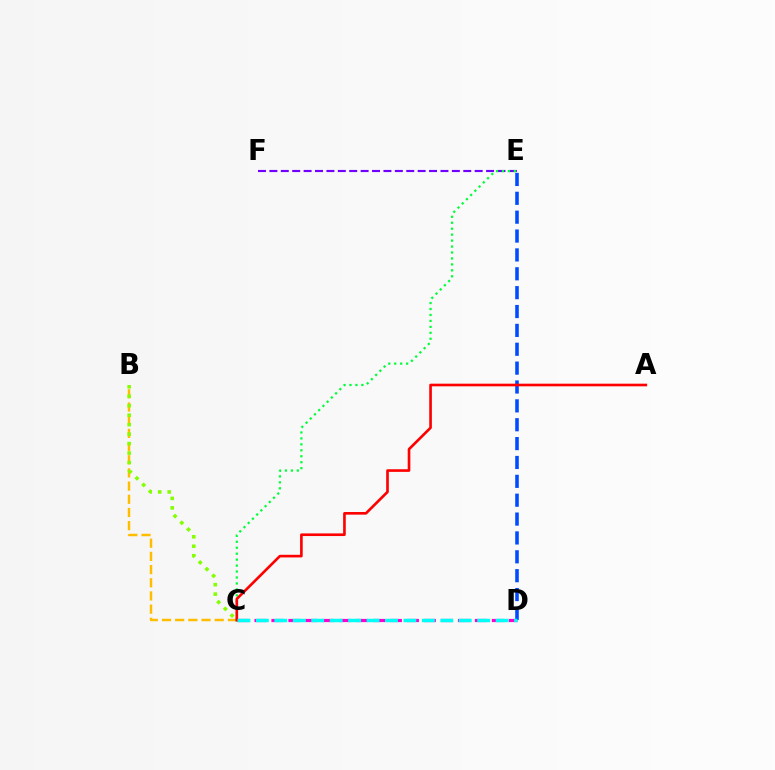{('E', 'F'): [{'color': '#7200ff', 'line_style': 'dashed', 'thickness': 1.55}], ('B', 'C'): [{'color': '#ffbd00', 'line_style': 'dashed', 'thickness': 1.79}, {'color': '#84ff00', 'line_style': 'dotted', 'thickness': 2.57}], ('C', 'D'): [{'color': '#ff00cf', 'line_style': 'dashed', 'thickness': 2.3}, {'color': '#00fff6', 'line_style': 'dashed', 'thickness': 2.51}], ('D', 'E'): [{'color': '#004bff', 'line_style': 'dashed', 'thickness': 2.56}], ('C', 'E'): [{'color': '#00ff39', 'line_style': 'dotted', 'thickness': 1.62}], ('A', 'C'): [{'color': '#ff0000', 'line_style': 'solid', 'thickness': 1.9}]}